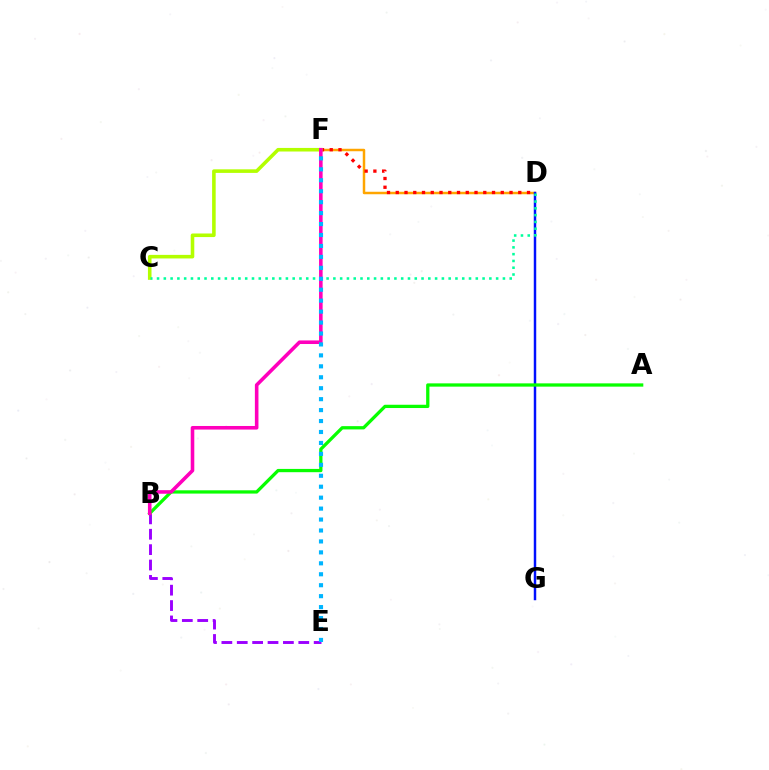{('D', 'F'): [{'color': '#ffa500', 'line_style': 'solid', 'thickness': 1.79}, {'color': '#ff0000', 'line_style': 'dotted', 'thickness': 2.38}], ('D', 'G'): [{'color': '#0010ff', 'line_style': 'solid', 'thickness': 1.77}], ('C', 'F'): [{'color': '#b3ff00', 'line_style': 'solid', 'thickness': 2.57}], ('B', 'E'): [{'color': '#9b00ff', 'line_style': 'dashed', 'thickness': 2.09}], ('A', 'B'): [{'color': '#08ff00', 'line_style': 'solid', 'thickness': 2.36}], ('C', 'D'): [{'color': '#00ff9d', 'line_style': 'dotted', 'thickness': 1.84}], ('B', 'F'): [{'color': '#ff00bd', 'line_style': 'solid', 'thickness': 2.58}], ('E', 'F'): [{'color': '#00b5ff', 'line_style': 'dotted', 'thickness': 2.97}]}